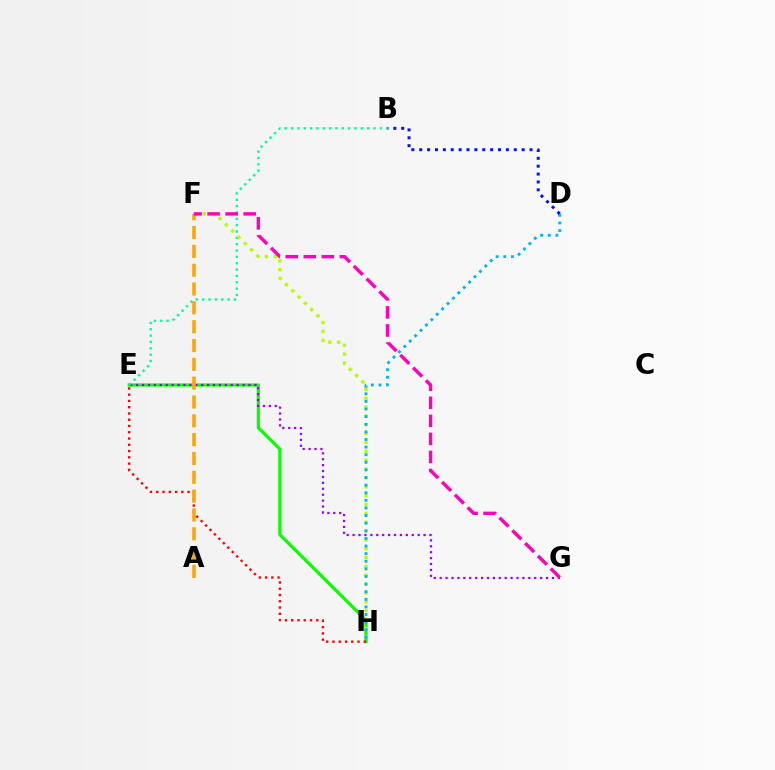{('E', 'H'): [{'color': '#08ff00', 'line_style': 'solid', 'thickness': 2.3}, {'color': '#ff0000', 'line_style': 'dotted', 'thickness': 1.7}], ('E', 'G'): [{'color': '#9b00ff', 'line_style': 'dotted', 'thickness': 1.61}], ('B', 'E'): [{'color': '#00ff9d', 'line_style': 'dotted', 'thickness': 1.72}], ('F', 'H'): [{'color': '#b3ff00', 'line_style': 'dotted', 'thickness': 2.4}], ('D', 'H'): [{'color': '#00b5ff', 'line_style': 'dotted', 'thickness': 2.07}], ('A', 'F'): [{'color': '#ffa500', 'line_style': 'dashed', 'thickness': 2.56}], ('B', 'D'): [{'color': '#0010ff', 'line_style': 'dotted', 'thickness': 2.14}], ('F', 'G'): [{'color': '#ff00bd', 'line_style': 'dashed', 'thickness': 2.45}]}